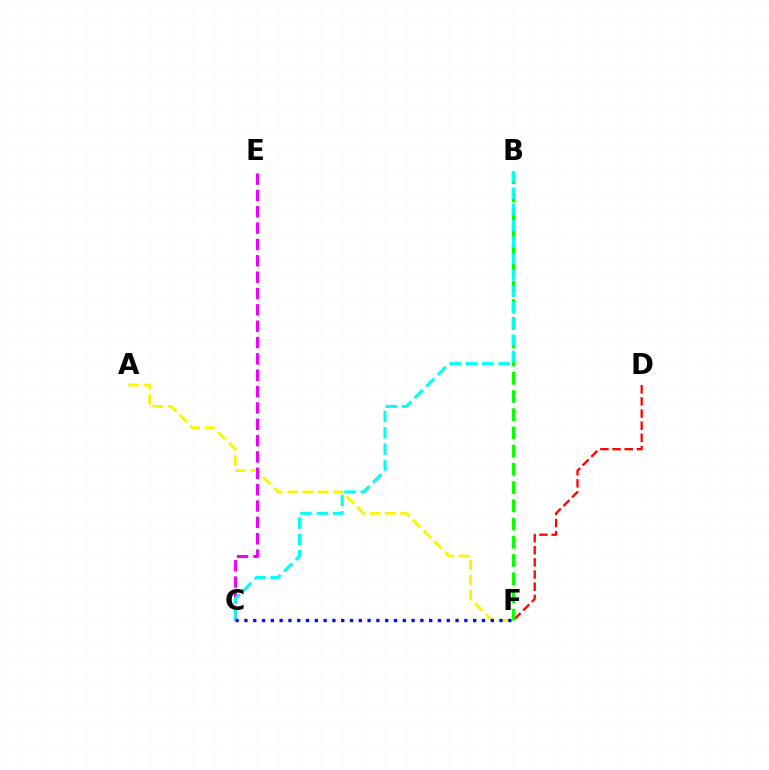{('A', 'F'): [{'color': '#fcf500', 'line_style': 'dashed', 'thickness': 2.07}], ('D', 'F'): [{'color': '#ff0000', 'line_style': 'dashed', 'thickness': 1.65}], ('C', 'E'): [{'color': '#ee00ff', 'line_style': 'dashed', 'thickness': 2.22}], ('B', 'F'): [{'color': '#08ff00', 'line_style': 'dashed', 'thickness': 2.48}], ('B', 'C'): [{'color': '#00fff6', 'line_style': 'dashed', 'thickness': 2.22}], ('C', 'F'): [{'color': '#0010ff', 'line_style': 'dotted', 'thickness': 2.39}]}